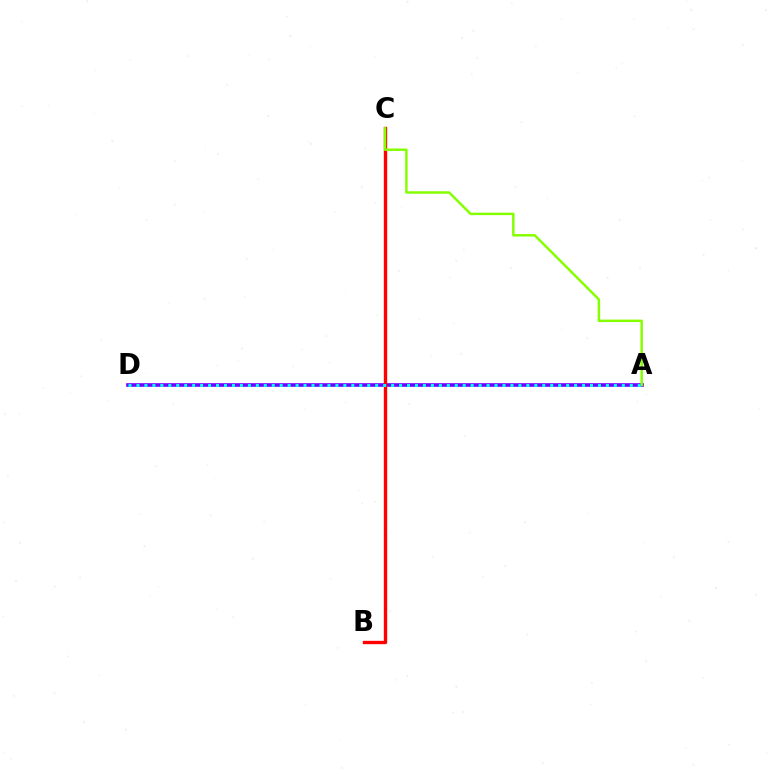{('A', 'D'): [{'color': '#7200ff', 'line_style': 'solid', 'thickness': 2.61}, {'color': '#00fff6', 'line_style': 'dotted', 'thickness': 2.16}], ('B', 'C'): [{'color': '#ff0000', 'line_style': 'solid', 'thickness': 2.42}], ('A', 'C'): [{'color': '#84ff00', 'line_style': 'solid', 'thickness': 1.78}]}